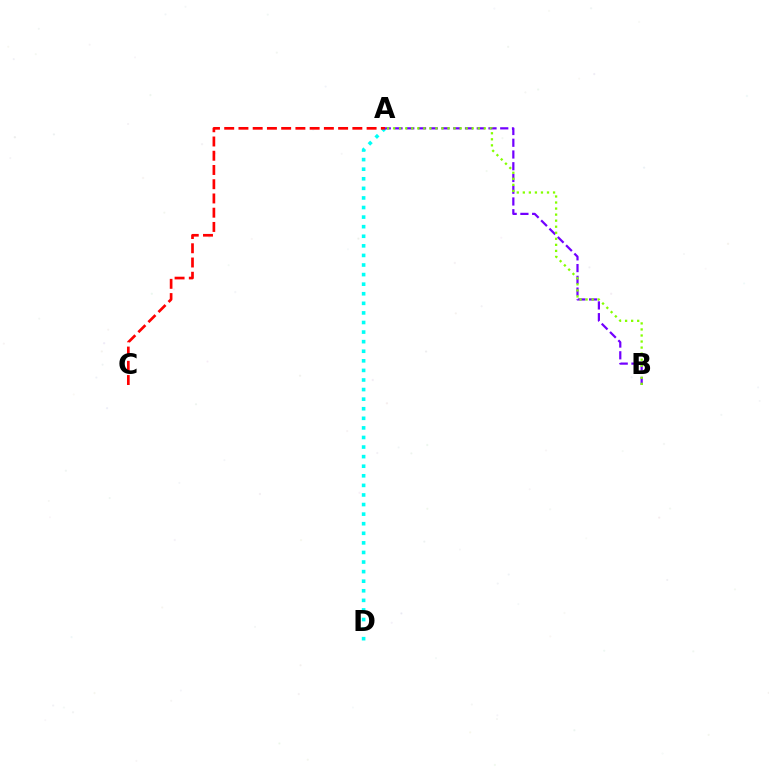{('A', 'D'): [{'color': '#00fff6', 'line_style': 'dotted', 'thickness': 2.6}], ('A', 'B'): [{'color': '#7200ff', 'line_style': 'dashed', 'thickness': 1.6}, {'color': '#84ff00', 'line_style': 'dotted', 'thickness': 1.64}], ('A', 'C'): [{'color': '#ff0000', 'line_style': 'dashed', 'thickness': 1.93}]}